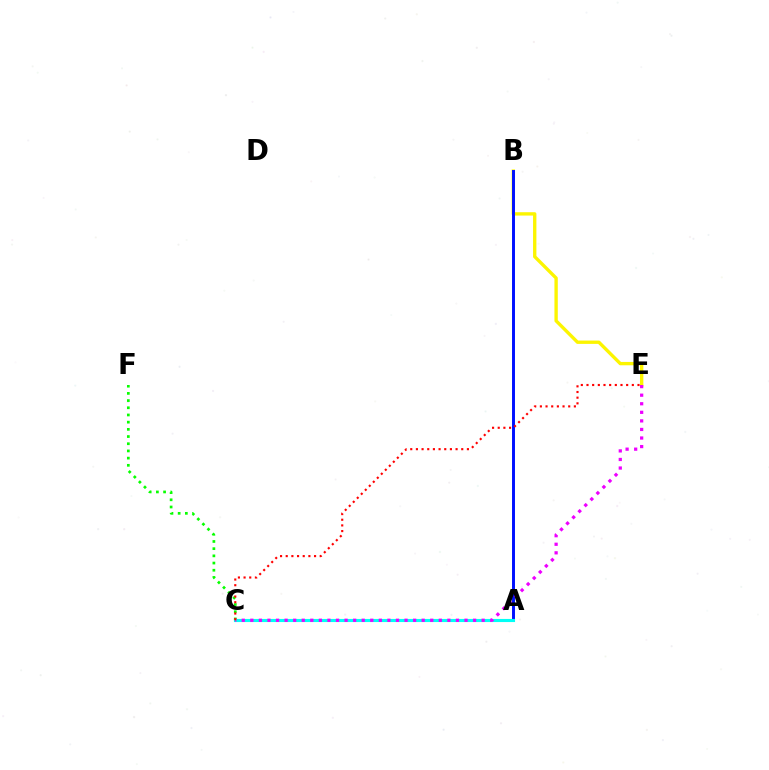{('B', 'E'): [{'color': '#fcf500', 'line_style': 'solid', 'thickness': 2.41}], ('C', 'F'): [{'color': '#08ff00', 'line_style': 'dotted', 'thickness': 1.95}], ('A', 'B'): [{'color': '#0010ff', 'line_style': 'solid', 'thickness': 2.12}], ('A', 'C'): [{'color': '#00fff6', 'line_style': 'solid', 'thickness': 2.25}], ('C', 'E'): [{'color': '#ee00ff', 'line_style': 'dotted', 'thickness': 2.33}, {'color': '#ff0000', 'line_style': 'dotted', 'thickness': 1.54}]}